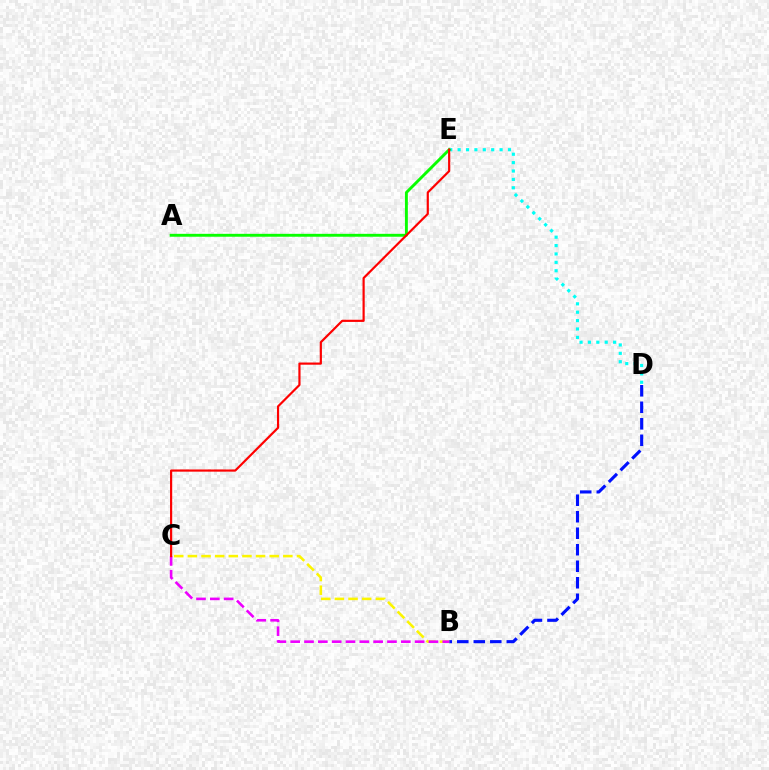{('D', 'E'): [{'color': '#00fff6', 'line_style': 'dotted', 'thickness': 2.28}], ('B', 'D'): [{'color': '#0010ff', 'line_style': 'dashed', 'thickness': 2.24}], ('B', 'C'): [{'color': '#fcf500', 'line_style': 'dashed', 'thickness': 1.85}, {'color': '#ee00ff', 'line_style': 'dashed', 'thickness': 1.88}], ('A', 'E'): [{'color': '#08ff00', 'line_style': 'solid', 'thickness': 2.09}], ('C', 'E'): [{'color': '#ff0000', 'line_style': 'solid', 'thickness': 1.57}]}